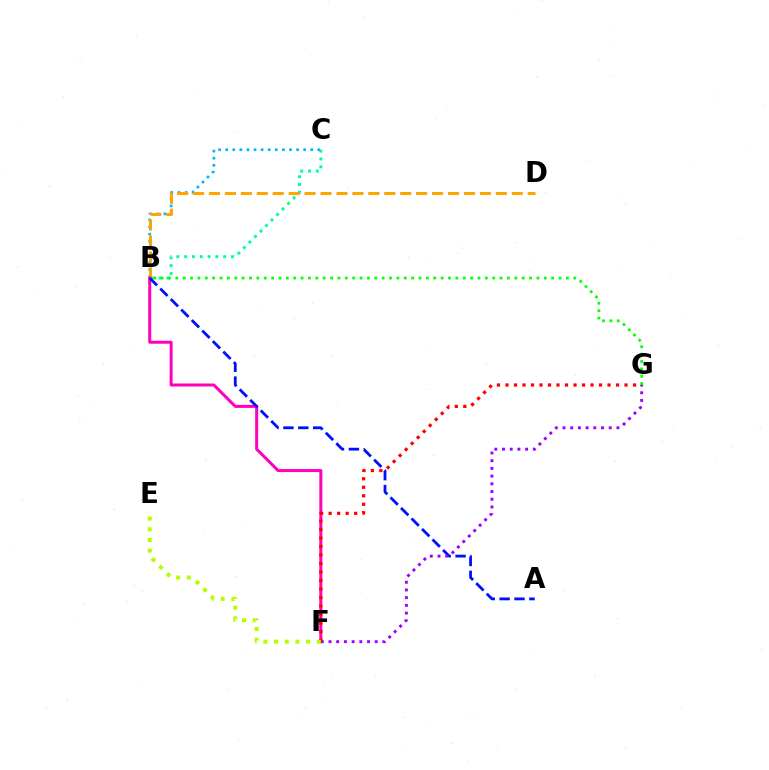{('B', 'C'): [{'color': '#00ff9d', 'line_style': 'dotted', 'thickness': 2.12}, {'color': '#00b5ff', 'line_style': 'dotted', 'thickness': 1.93}], ('B', 'D'): [{'color': '#ffa500', 'line_style': 'dashed', 'thickness': 2.16}], ('B', 'F'): [{'color': '#ff00bd', 'line_style': 'solid', 'thickness': 2.16}], ('A', 'B'): [{'color': '#0010ff', 'line_style': 'dashed', 'thickness': 2.02}], ('F', 'G'): [{'color': '#9b00ff', 'line_style': 'dotted', 'thickness': 2.09}, {'color': '#ff0000', 'line_style': 'dotted', 'thickness': 2.31}], ('B', 'G'): [{'color': '#08ff00', 'line_style': 'dotted', 'thickness': 2.0}], ('E', 'F'): [{'color': '#b3ff00', 'line_style': 'dotted', 'thickness': 2.9}]}